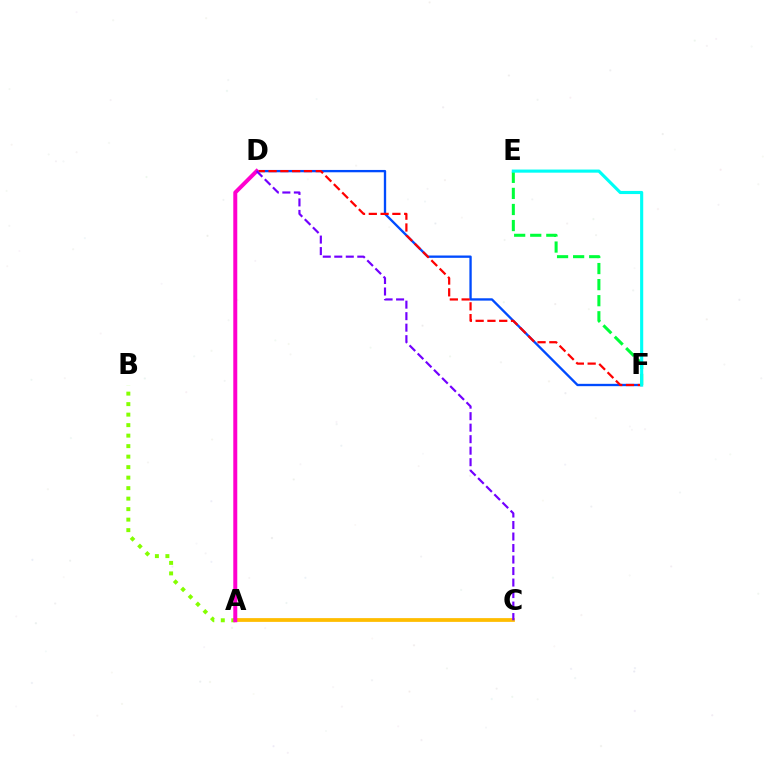{('D', 'F'): [{'color': '#004bff', 'line_style': 'solid', 'thickness': 1.68}, {'color': '#ff0000', 'line_style': 'dashed', 'thickness': 1.6}], ('A', 'C'): [{'color': '#ffbd00', 'line_style': 'solid', 'thickness': 2.71}], ('E', 'F'): [{'color': '#00ff39', 'line_style': 'dashed', 'thickness': 2.18}, {'color': '#00fff6', 'line_style': 'solid', 'thickness': 2.25}], ('A', 'B'): [{'color': '#84ff00', 'line_style': 'dotted', 'thickness': 2.85}], ('A', 'D'): [{'color': '#ff00cf', 'line_style': 'solid', 'thickness': 2.87}], ('C', 'D'): [{'color': '#7200ff', 'line_style': 'dashed', 'thickness': 1.56}]}